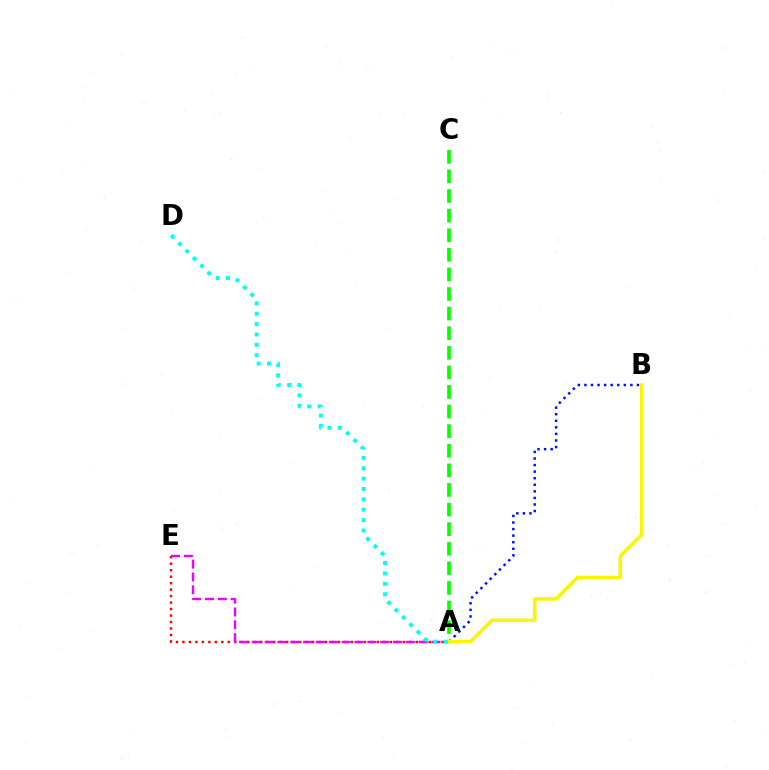{('A', 'E'): [{'color': '#ff0000', 'line_style': 'dotted', 'thickness': 1.76}, {'color': '#ee00ff', 'line_style': 'dashed', 'thickness': 1.74}], ('A', 'C'): [{'color': '#08ff00', 'line_style': 'dashed', 'thickness': 2.66}], ('A', 'D'): [{'color': '#00fff6', 'line_style': 'dotted', 'thickness': 2.82}], ('A', 'B'): [{'color': '#0010ff', 'line_style': 'dotted', 'thickness': 1.78}, {'color': '#fcf500', 'line_style': 'solid', 'thickness': 2.54}]}